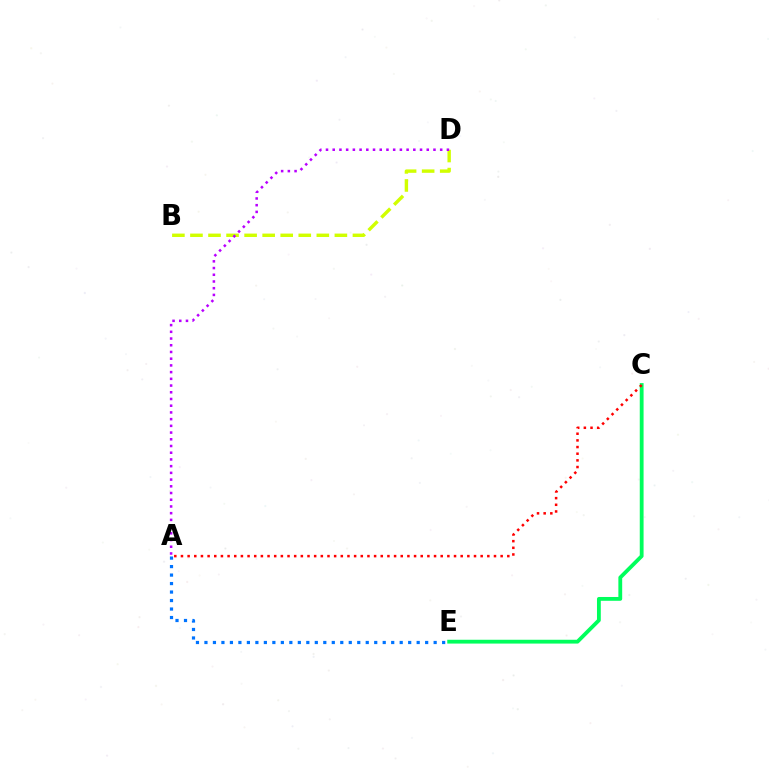{('A', 'E'): [{'color': '#0074ff', 'line_style': 'dotted', 'thickness': 2.31}], ('C', 'E'): [{'color': '#00ff5c', 'line_style': 'solid', 'thickness': 2.75}], ('B', 'D'): [{'color': '#d1ff00', 'line_style': 'dashed', 'thickness': 2.45}], ('A', 'C'): [{'color': '#ff0000', 'line_style': 'dotted', 'thickness': 1.81}], ('A', 'D'): [{'color': '#b900ff', 'line_style': 'dotted', 'thickness': 1.82}]}